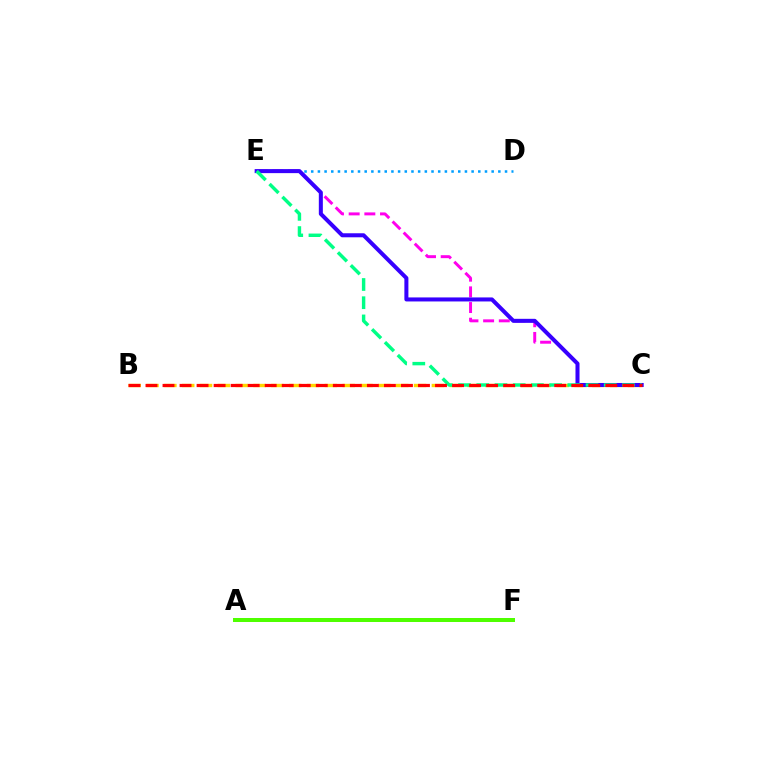{('C', 'E'): [{'color': '#ff00ed', 'line_style': 'dashed', 'thickness': 2.13}, {'color': '#3700ff', 'line_style': 'solid', 'thickness': 2.9}, {'color': '#00ff86', 'line_style': 'dashed', 'thickness': 2.47}], ('A', 'F'): [{'color': '#4fff00', 'line_style': 'solid', 'thickness': 2.88}], ('D', 'E'): [{'color': '#009eff', 'line_style': 'dotted', 'thickness': 1.82}], ('B', 'C'): [{'color': '#ffd500', 'line_style': 'dashed', 'thickness': 2.42}, {'color': '#ff0000', 'line_style': 'dashed', 'thickness': 2.31}]}